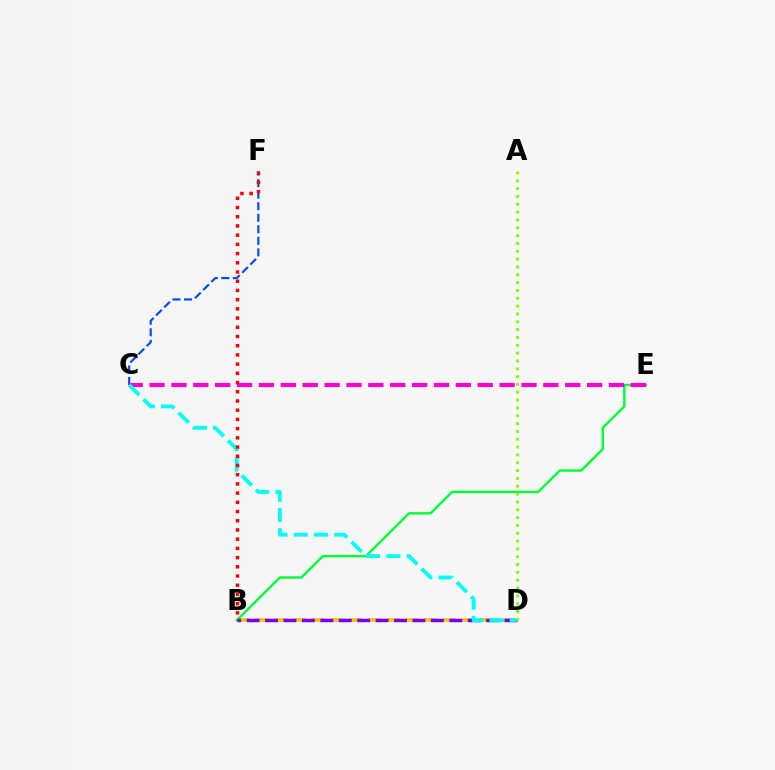{('B', 'D'): [{'color': '#ffbd00', 'line_style': 'dashed', 'thickness': 2.54}, {'color': '#7200ff', 'line_style': 'dashed', 'thickness': 2.5}], ('C', 'F'): [{'color': '#004bff', 'line_style': 'dashed', 'thickness': 1.57}], ('B', 'E'): [{'color': '#00ff39', 'line_style': 'solid', 'thickness': 1.73}], ('C', 'E'): [{'color': '#ff00cf', 'line_style': 'dashed', 'thickness': 2.97}], ('C', 'D'): [{'color': '#00fff6', 'line_style': 'dashed', 'thickness': 2.76}], ('A', 'D'): [{'color': '#84ff00', 'line_style': 'dotted', 'thickness': 2.13}], ('B', 'F'): [{'color': '#ff0000', 'line_style': 'dotted', 'thickness': 2.5}]}